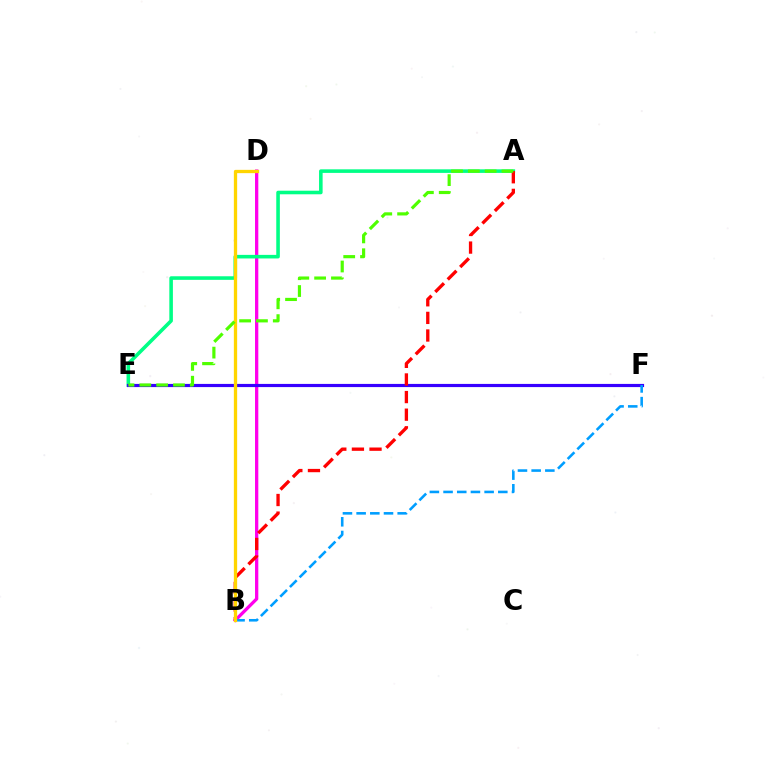{('B', 'D'): [{'color': '#ff00ed', 'line_style': 'solid', 'thickness': 2.37}, {'color': '#ffd500', 'line_style': 'solid', 'thickness': 2.37}], ('A', 'E'): [{'color': '#00ff86', 'line_style': 'solid', 'thickness': 2.58}, {'color': '#4fff00', 'line_style': 'dashed', 'thickness': 2.29}], ('E', 'F'): [{'color': '#3700ff', 'line_style': 'solid', 'thickness': 2.28}], ('A', 'B'): [{'color': '#ff0000', 'line_style': 'dashed', 'thickness': 2.39}], ('B', 'F'): [{'color': '#009eff', 'line_style': 'dashed', 'thickness': 1.86}]}